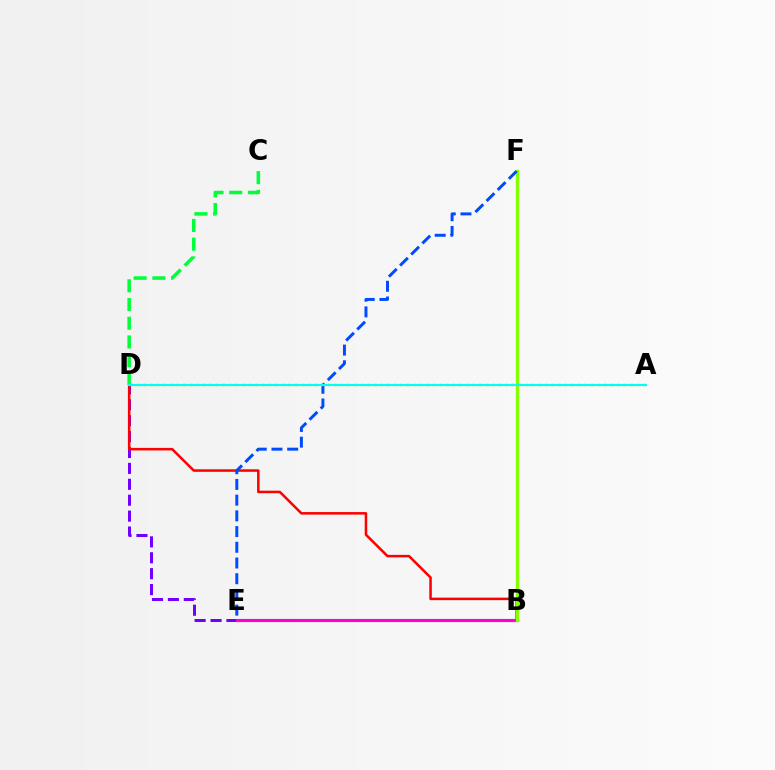{('D', 'E'): [{'color': '#7200ff', 'line_style': 'dashed', 'thickness': 2.16}], ('B', 'D'): [{'color': '#ff0000', 'line_style': 'solid', 'thickness': 1.82}], ('B', 'E'): [{'color': '#ff00cf', 'line_style': 'solid', 'thickness': 2.26}], ('B', 'F'): [{'color': '#84ff00', 'line_style': 'solid', 'thickness': 2.41}], ('E', 'F'): [{'color': '#004bff', 'line_style': 'dashed', 'thickness': 2.13}], ('C', 'D'): [{'color': '#00ff39', 'line_style': 'dashed', 'thickness': 2.54}], ('A', 'D'): [{'color': '#ffbd00', 'line_style': 'dotted', 'thickness': 1.79}, {'color': '#00fff6', 'line_style': 'solid', 'thickness': 1.53}]}